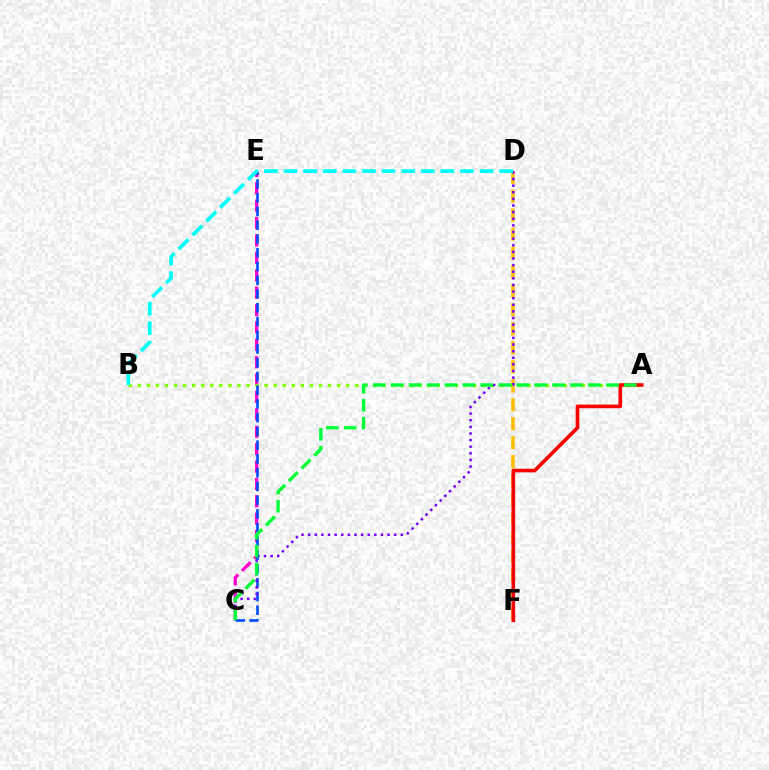{('D', 'F'): [{'color': '#ffbd00', 'line_style': 'dashed', 'thickness': 2.58}], ('C', 'E'): [{'color': '#ff00cf', 'line_style': 'dashed', 'thickness': 2.36}, {'color': '#004bff', 'line_style': 'dashed', 'thickness': 1.87}], ('A', 'B'): [{'color': '#84ff00', 'line_style': 'dotted', 'thickness': 2.46}], ('A', 'F'): [{'color': '#ff0000', 'line_style': 'solid', 'thickness': 2.62}], ('C', 'D'): [{'color': '#7200ff', 'line_style': 'dotted', 'thickness': 1.8}], ('B', 'D'): [{'color': '#00fff6', 'line_style': 'dashed', 'thickness': 2.66}], ('A', 'C'): [{'color': '#00ff39', 'line_style': 'dashed', 'thickness': 2.44}]}